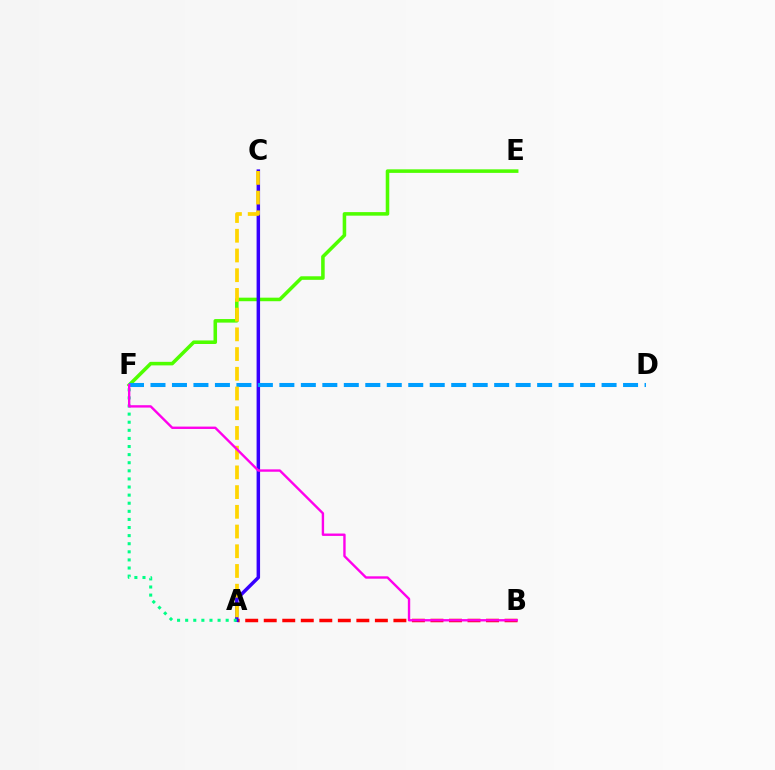{('A', 'B'): [{'color': '#ff0000', 'line_style': 'dashed', 'thickness': 2.52}], ('E', 'F'): [{'color': '#4fff00', 'line_style': 'solid', 'thickness': 2.56}], ('A', 'C'): [{'color': '#3700ff', 'line_style': 'solid', 'thickness': 2.5}, {'color': '#ffd500', 'line_style': 'dashed', 'thickness': 2.68}], ('D', 'F'): [{'color': '#009eff', 'line_style': 'dashed', 'thickness': 2.92}], ('A', 'F'): [{'color': '#00ff86', 'line_style': 'dotted', 'thickness': 2.2}], ('B', 'F'): [{'color': '#ff00ed', 'line_style': 'solid', 'thickness': 1.72}]}